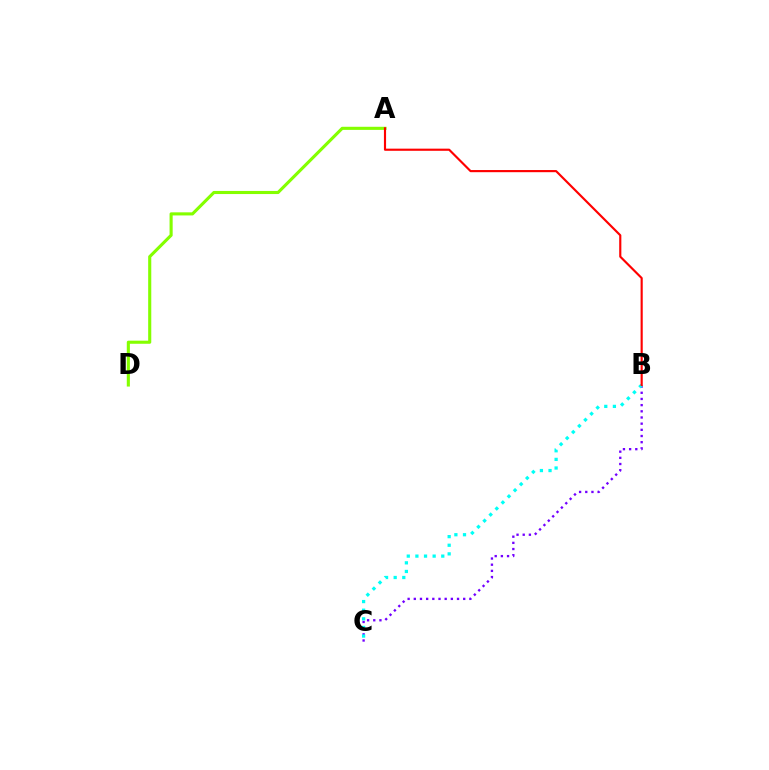{('B', 'C'): [{'color': '#7200ff', 'line_style': 'dotted', 'thickness': 1.68}, {'color': '#00fff6', 'line_style': 'dotted', 'thickness': 2.34}], ('A', 'D'): [{'color': '#84ff00', 'line_style': 'solid', 'thickness': 2.24}], ('A', 'B'): [{'color': '#ff0000', 'line_style': 'solid', 'thickness': 1.55}]}